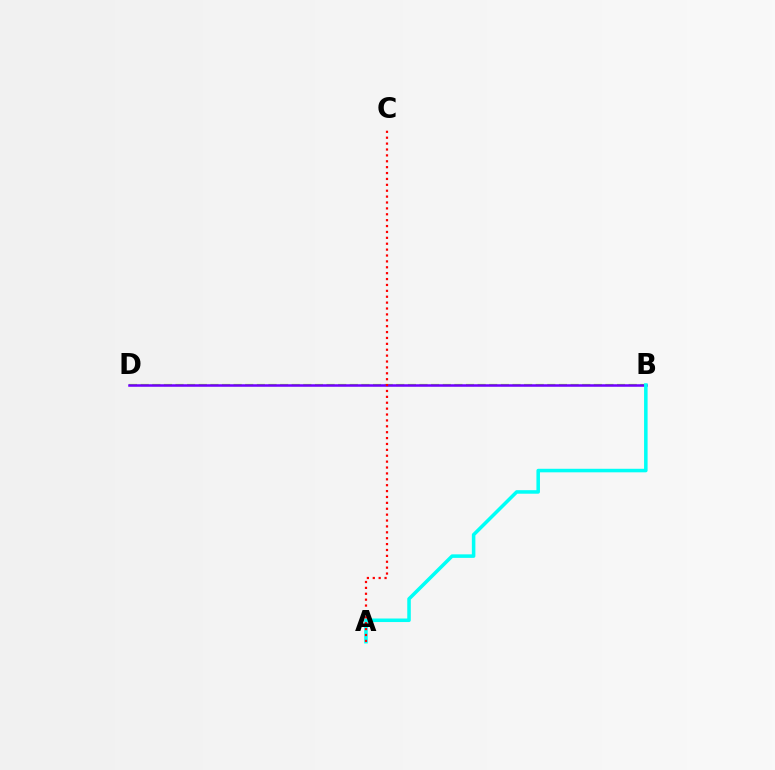{('B', 'D'): [{'color': '#84ff00', 'line_style': 'dashed', 'thickness': 1.58}, {'color': '#7200ff', 'line_style': 'solid', 'thickness': 1.82}], ('A', 'B'): [{'color': '#00fff6', 'line_style': 'solid', 'thickness': 2.54}], ('A', 'C'): [{'color': '#ff0000', 'line_style': 'dotted', 'thickness': 1.6}]}